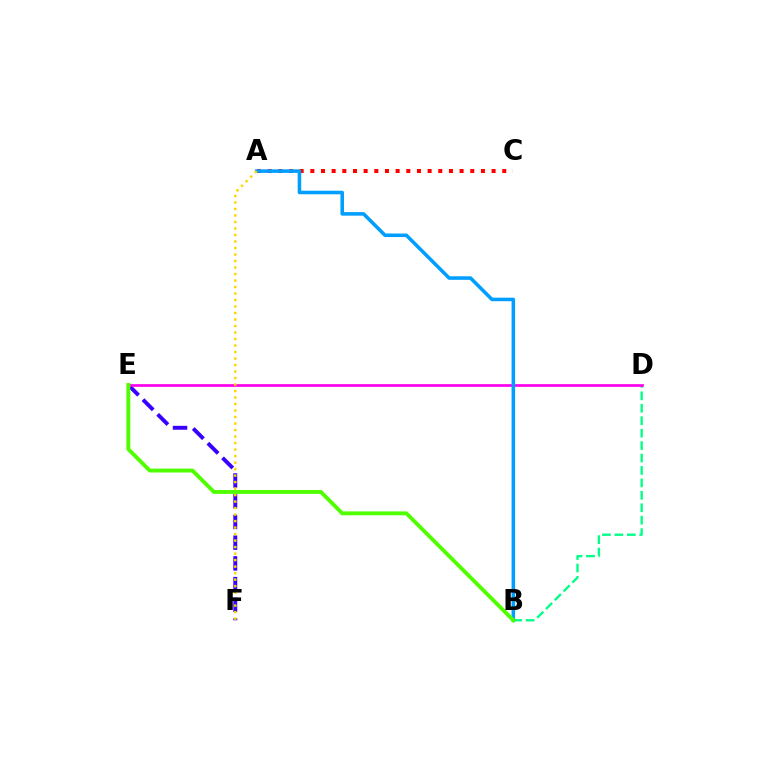{('A', 'C'): [{'color': '#ff0000', 'line_style': 'dotted', 'thickness': 2.9}], ('E', 'F'): [{'color': '#3700ff', 'line_style': 'dashed', 'thickness': 2.82}], ('B', 'D'): [{'color': '#00ff86', 'line_style': 'dashed', 'thickness': 1.69}], ('D', 'E'): [{'color': '#ff00ed', 'line_style': 'solid', 'thickness': 1.94}], ('A', 'B'): [{'color': '#009eff', 'line_style': 'solid', 'thickness': 2.55}], ('A', 'F'): [{'color': '#ffd500', 'line_style': 'dotted', 'thickness': 1.77}], ('B', 'E'): [{'color': '#4fff00', 'line_style': 'solid', 'thickness': 2.79}]}